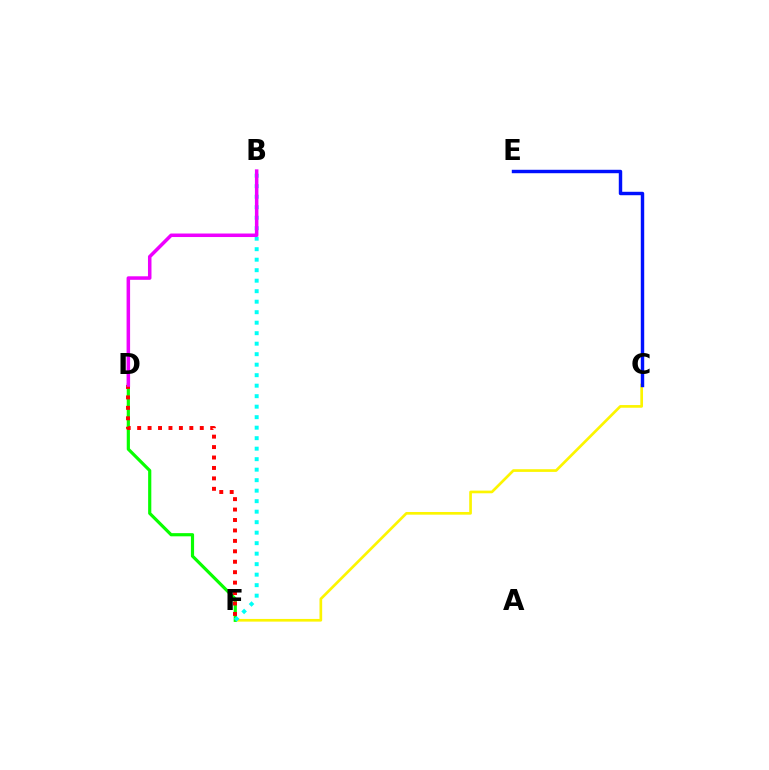{('C', 'F'): [{'color': '#fcf500', 'line_style': 'solid', 'thickness': 1.93}], ('D', 'F'): [{'color': '#08ff00', 'line_style': 'solid', 'thickness': 2.29}, {'color': '#ff0000', 'line_style': 'dotted', 'thickness': 2.84}], ('C', 'E'): [{'color': '#0010ff', 'line_style': 'solid', 'thickness': 2.47}], ('B', 'F'): [{'color': '#00fff6', 'line_style': 'dotted', 'thickness': 2.85}], ('B', 'D'): [{'color': '#ee00ff', 'line_style': 'solid', 'thickness': 2.53}]}